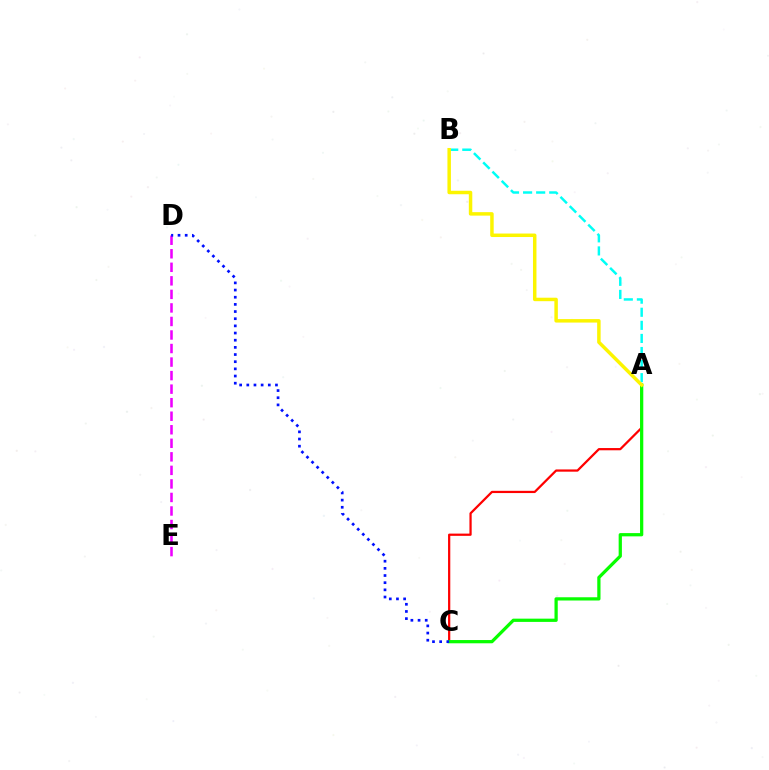{('A', 'C'): [{'color': '#ff0000', 'line_style': 'solid', 'thickness': 1.61}, {'color': '#08ff00', 'line_style': 'solid', 'thickness': 2.34}], ('A', 'B'): [{'color': '#00fff6', 'line_style': 'dashed', 'thickness': 1.78}, {'color': '#fcf500', 'line_style': 'solid', 'thickness': 2.5}], ('D', 'E'): [{'color': '#ee00ff', 'line_style': 'dashed', 'thickness': 1.84}], ('C', 'D'): [{'color': '#0010ff', 'line_style': 'dotted', 'thickness': 1.95}]}